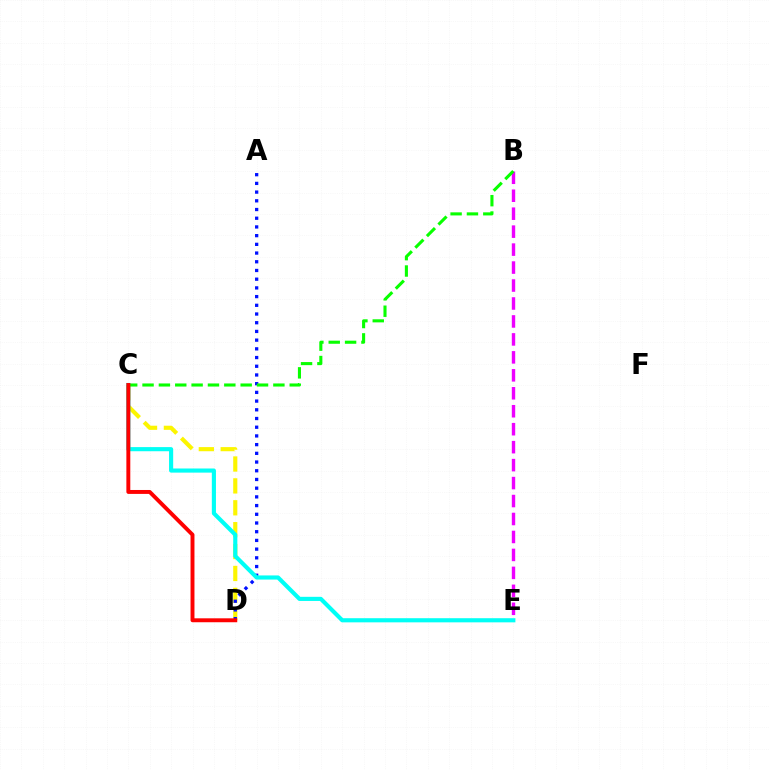{('B', 'E'): [{'color': '#ee00ff', 'line_style': 'dashed', 'thickness': 2.44}], ('C', 'D'): [{'color': '#fcf500', 'line_style': 'dashed', 'thickness': 2.97}, {'color': '#ff0000', 'line_style': 'solid', 'thickness': 2.83}], ('A', 'D'): [{'color': '#0010ff', 'line_style': 'dotted', 'thickness': 2.37}], ('C', 'E'): [{'color': '#00fff6', 'line_style': 'solid', 'thickness': 2.97}], ('B', 'C'): [{'color': '#08ff00', 'line_style': 'dashed', 'thickness': 2.22}]}